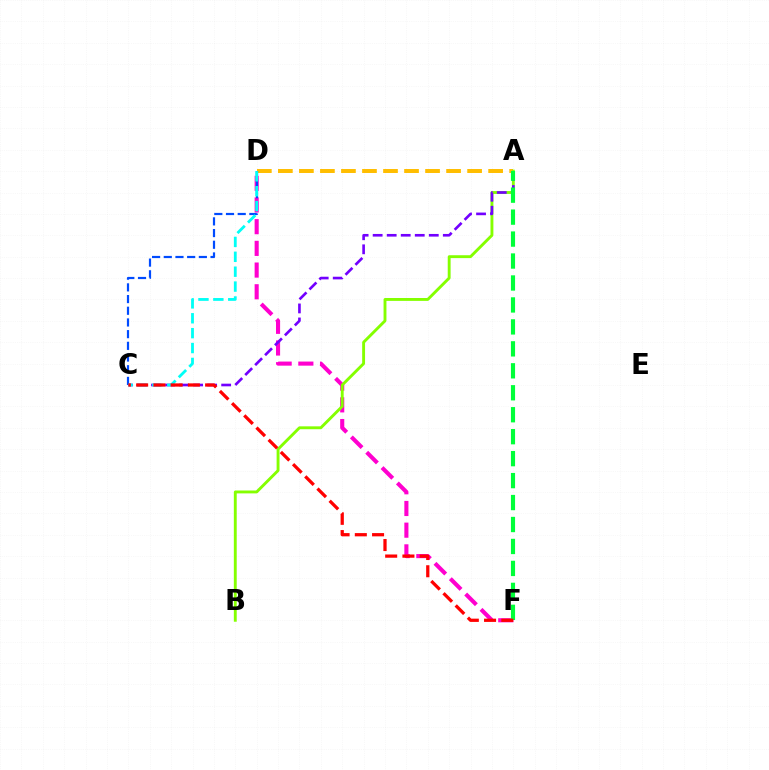{('A', 'D'): [{'color': '#ffbd00', 'line_style': 'dashed', 'thickness': 2.86}], ('D', 'F'): [{'color': '#ff00cf', 'line_style': 'dashed', 'thickness': 2.95}], ('A', 'B'): [{'color': '#84ff00', 'line_style': 'solid', 'thickness': 2.08}], ('C', 'D'): [{'color': '#004bff', 'line_style': 'dashed', 'thickness': 1.59}, {'color': '#00fff6', 'line_style': 'dashed', 'thickness': 2.02}], ('A', 'C'): [{'color': '#7200ff', 'line_style': 'dashed', 'thickness': 1.91}], ('A', 'F'): [{'color': '#00ff39', 'line_style': 'dashed', 'thickness': 2.98}], ('C', 'F'): [{'color': '#ff0000', 'line_style': 'dashed', 'thickness': 2.34}]}